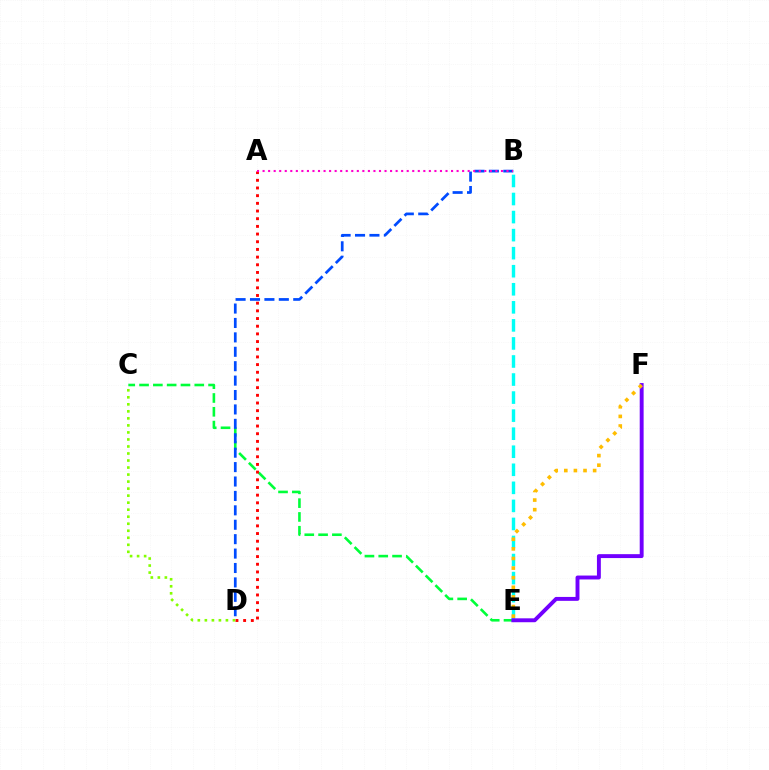{('C', 'E'): [{'color': '#00ff39', 'line_style': 'dashed', 'thickness': 1.88}], ('A', 'D'): [{'color': '#ff0000', 'line_style': 'dotted', 'thickness': 2.09}], ('B', 'E'): [{'color': '#00fff6', 'line_style': 'dashed', 'thickness': 2.45}], ('E', 'F'): [{'color': '#7200ff', 'line_style': 'solid', 'thickness': 2.81}, {'color': '#ffbd00', 'line_style': 'dotted', 'thickness': 2.61}], ('B', 'D'): [{'color': '#004bff', 'line_style': 'dashed', 'thickness': 1.96}], ('C', 'D'): [{'color': '#84ff00', 'line_style': 'dotted', 'thickness': 1.91}], ('A', 'B'): [{'color': '#ff00cf', 'line_style': 'dotted', 'thickness': 1.51}]}